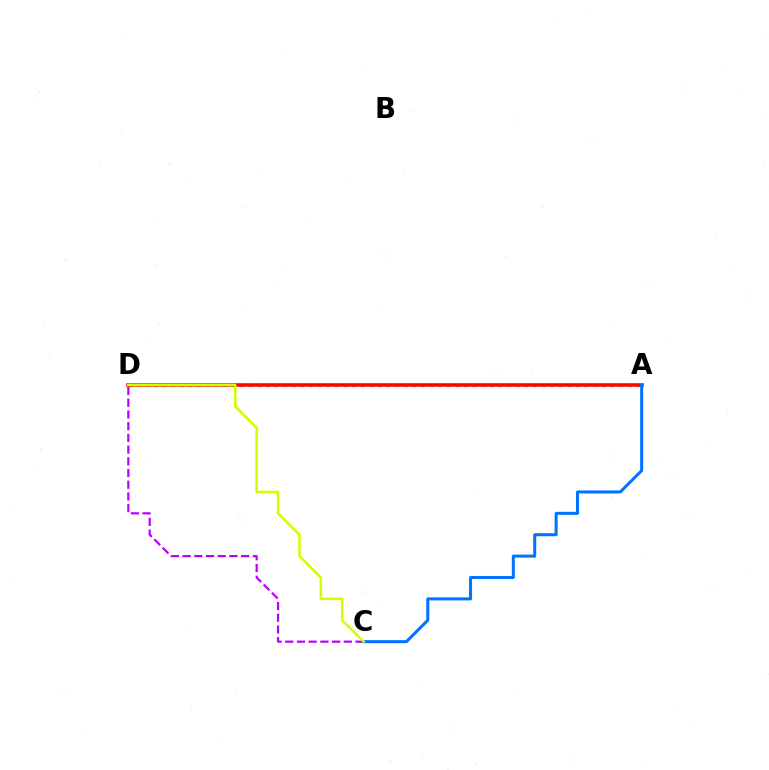{('A', 'D'): [{'color': '#00ff5c', 'line_style': 'dotted', 'thickness': 2.34}, {'color': '#ff0000', 'line_style': 'solid', 'thickness': 2.54}], ('A', 'C'): [{'color': '#0074ff', 'line_style': 'solid', 'thickness': 2.18}], ('C', 'D'): [{'color': '#b900ff', 'line_style': 'dashed', 'thickness': 1.59}, {'color': '#d1ff00', 'line_style': 'solid', 'thickness': 1.82}]}